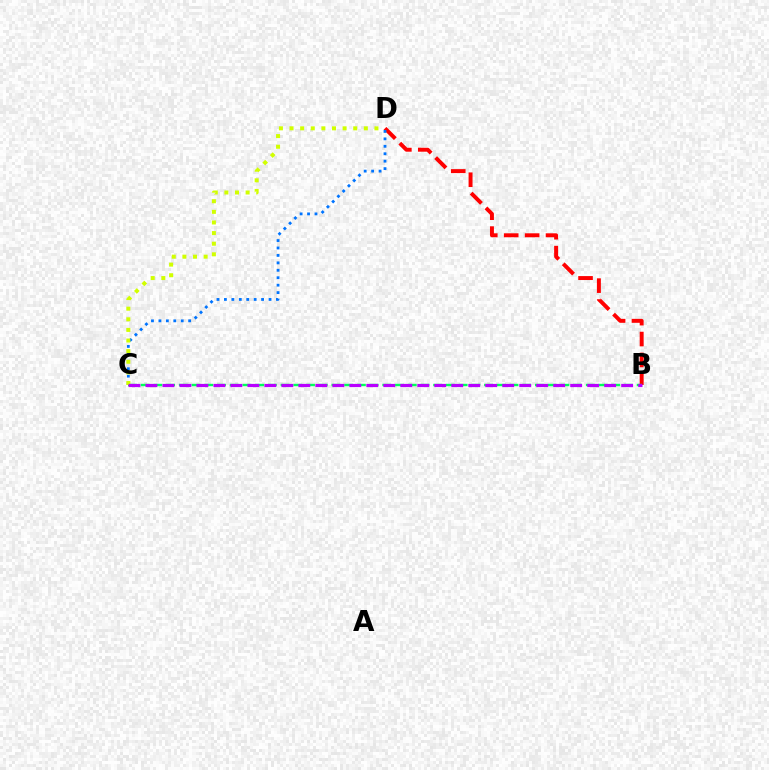{('B', 'D'): [{'color': '#ff0000', 'line_style': 'dashed', 'thickness': 2.84}], ('C', 'D'): [{'color': '#0074ff', 'line_style': 'dotted', 'thickness': 2.02}, {'color': '#d1ff00', 'line_style': 'dotted', 'thickness': 2.88}], ('B', 'C'): [{'color': '#00ff5c', 'line_style': 'dashed', 'thickness': 1.73}, {'color': '#b900ff', 'line_style': 'dashed', 'thickness': 2.31}]}